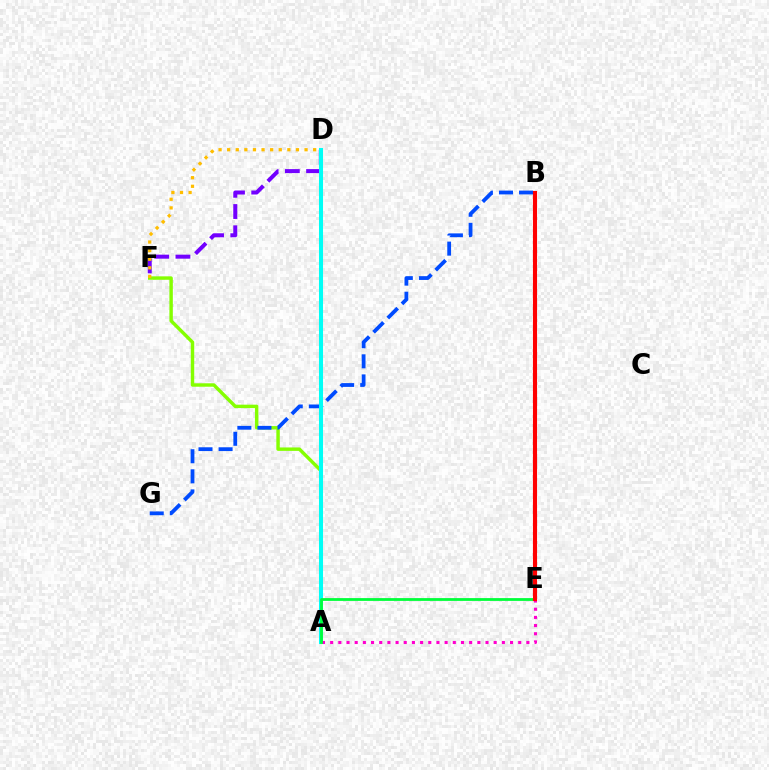{('A', 'F'): [{'color': '#84ff00', 'line_style': 'solid', 'thickness': 2.47}], ('D', 'F'): [{'color': '#7200ff', 'line_style': 'dashed', 'thickness': 2.89}, {'color': '#ffbd00', 'line_style': 'dotted', 'thickness': 2.34}], ('B', 'G'): [{'color': '#004bff', 'line_style': 'dashed', 'thickness': 2.73}], ('A', 'D'): [{'color': '#00fff6', 'line_style': 'solid', 'thickness': 2.91}], ('A', 'E'): [{'color': '#ff00cf', 'line_style': 'dotted', 'thickness': 2.22}, {'color': '#00ff39', 'line_style': 'solid', 'thickness': 2.01}], ('B', 'E'): [{'color': '#ff0000', 'line_style': 'solid', 'thickness': 2.96}]}